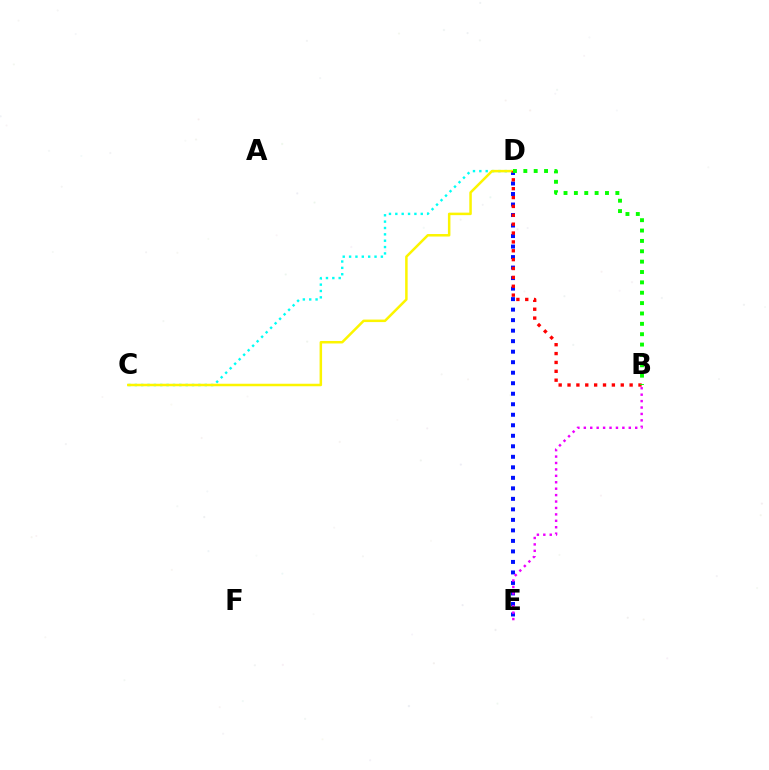{('D', 'E'): [{'color': '#0010ff', 'line_style': 'dotted', 'thickness': 2.86}], ('C', 'D'): [{'color': '#00fff6', 'line_style': 'dotted', 'thickness': 1.73}, {'color': '#fcf500', 'line_style': 'solid', 'thickness': 1.8}], ('B', 'D'): [{'color': '#ff0000', 'line_style': 'dotted', 'thickness': 2.41}, {'color': '#08ff00', 'line_style': 'dotted', 'thickness': 2.82}], ('B', 'E'): [{'color': '#ee00ff', 'line_style': 'dotted', 'thickness': 1.75}]}